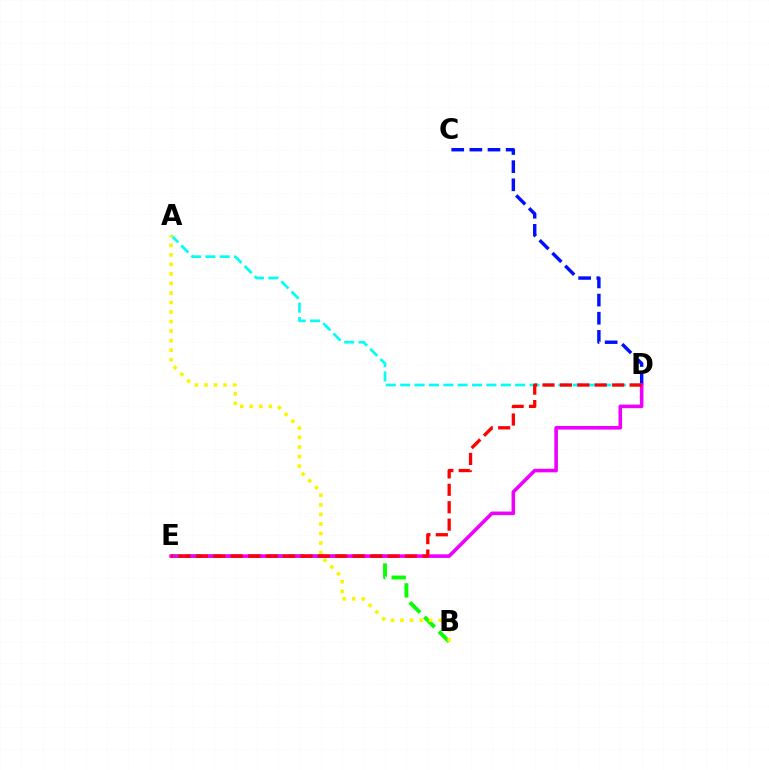{('C', 'D'): [{'color': '#0010ff', 'line_style': 'dashed', 'thickness': 2.46}], ('A', 'D'): [{'color': '#00fff6', 'line_style': 'dashed', 'thickness': 1.95}], ('B', 'E'): [{'color': '#08ff00', 'line_style': 'dashed', 'thickness': 2.8}], ('A', 'B'): [{'color': '#fcf500', 'line_style': 'dotted', 'thickness': 2.59}], ('D', 'E'): [{'color': '#ee00ff', 'line_style': 'solid', 'thickness': 2.58}, {'color': '#ff0000', 'line_style': 'dashed', 'thickness': 2.37}]}